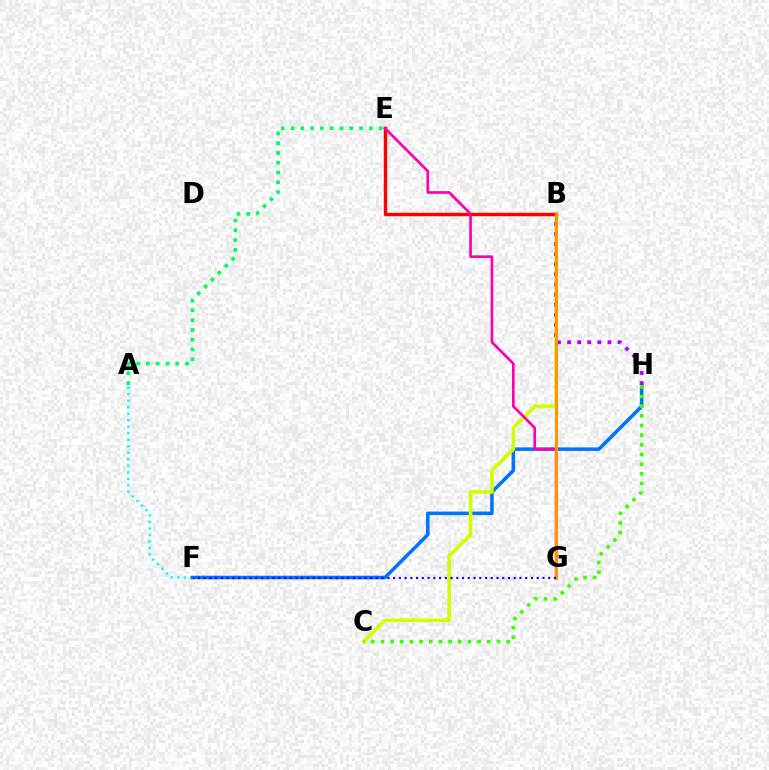{('A', 'F'): [{'color': '#00fff6', 'line_style': 'dotted', 'thickness': 1.77}], ('F', 'H'): [{'color': '#0074ff', 'line_style': 'solid', 'thickness': 2.55}], ('B', 'C'): [{'color': '#d1ff00', 'line_style': 'solid', 'thickness': 2.59}], ('B', 'E'): [{'color': '#ff0000', 'line_style': 'solid', 'thickness': 2.46}], ('E', 'G'): [{'color': '#ff00ac', 'line_style': 'solid', 'thickness': 1.92}], ('A', 'E'): [{'color': '#00ff5c', 'line_style': 'dotted', 'thickness': 2.66}], ('B', 'H'): [{'color': '#b900ff', 'line_style': 'dotted', 'thickness': 2.74}], ('B', 'G'): [{'color': '#ff9400', 'line_style': 'solid', 'thickness': 2.19}], ('F', 'G'): [{'color': '#2500ff', 'line_style': 'dotted', 'thickness': 1.56}], ('C', 'H'): [{'color': '#3dff00', 'line_style': 'dotted', 'thickness': 2.63}]}